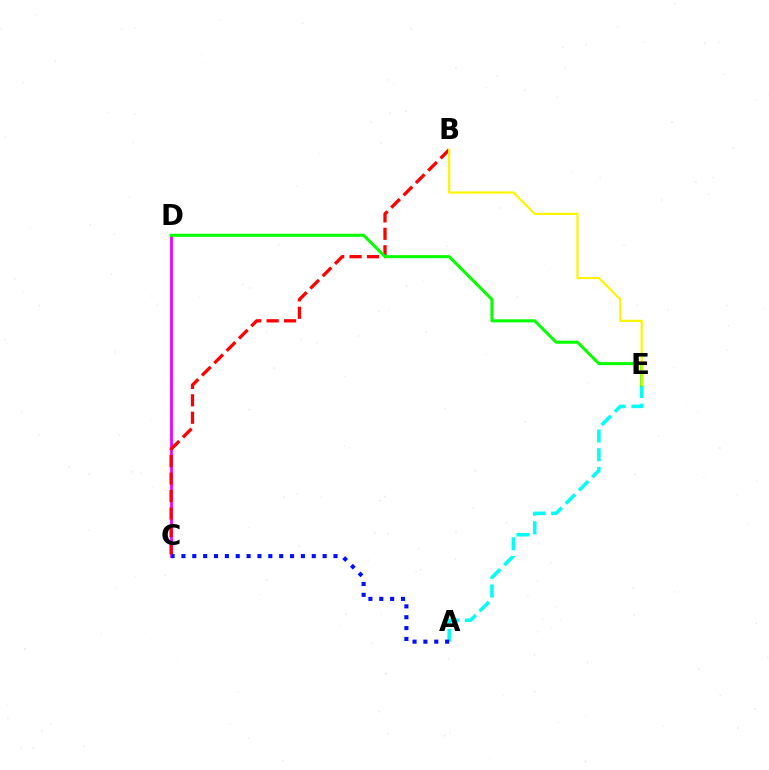{('A', 'E'): [{'color': '#00fff6', 'line_style': 'dashed', 'thickness': 2.54}], ('C', 'D'): [{'color': '#ee00ff', 'line_style': 'solid', 'thickness': 2.0}], ('B', 'C'): [{'color': '#ff0000', 'line_style': 'dashed', 'thickness': 2.37}], ('A', 'C'): [{'color': '#0010ff', 'line_style': 'dotted', 'thickness': 2.95}], ('D', 'E'): [{'color': '#08ff00', 'line_style': 'solid', 'thickness': 2.19}], ('B', 'E'): [{'color': '#fcf500', 'line_style': 'solid', 'thickness': 1.57}]}